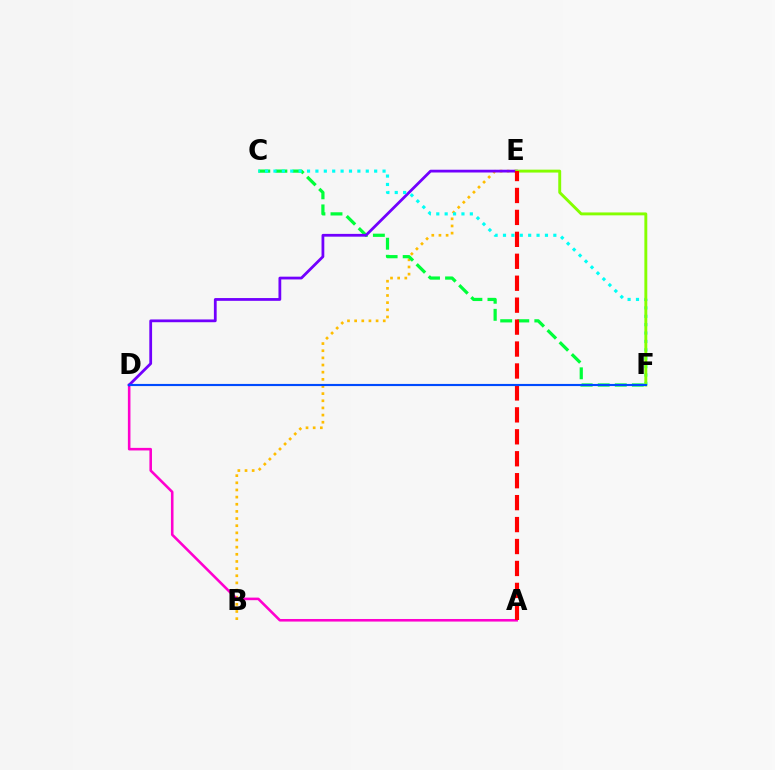{('B', 'E'): [{'color': '#ffbd00', 'line_style': 'dotted', 'thickness': 1.94}], ('A', 'D'): [{'color': '#ff00cf', 'line_style': 'solid', 'thickness': 1.86}], ('C', 'F'): [{'color': '#00ff39', 'line_style': 'dashed', 'thickness': 2.32}, {'color': '#00fff6', 'line_style': 'dotted', 'thickness': 2.28}], ('D', 'E'): [{'color': '#7200ff', 'line_style': 'solid', 'thickness': 2.0}], ('E', 'F'): [{'color': '#84ff00', 'line_style': 'solid', 'thickness': 2.09}], ('A', 'E'): [{'color': '#ff0000', 'line_style': 'dashed', 'thickness': 2.98}], ('D', 'F'): [{'color': '#004bff', 'line_style': 'solid', 'thickness': 1.54}]}